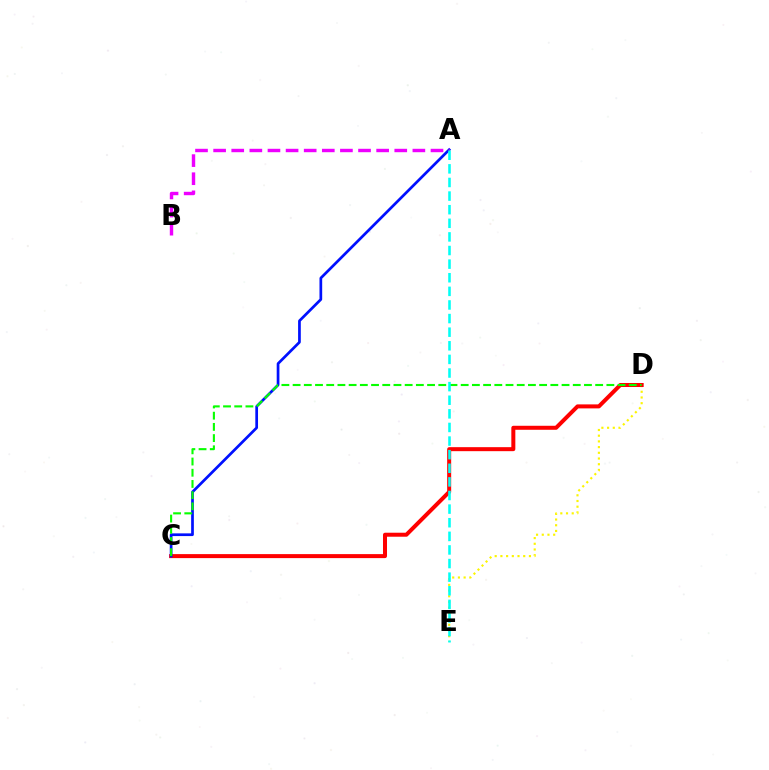{('D', 'E'): [{'color': '#fcf500', 'line_style': 'dotted', 'thickness': 1.55}], ('C', 'D'): [{'color': '#ff0000', 'line_style': 'solid', 'thickness': 2.88}, {'color': '#08ff00', 'line_style': 'dashed', 'thickness': 1.52}], ('A', 'C'): [{'color': '#0010ff', 'line_style': 'solid', 'thickness': 1.95}], ('A', 'B'): [{'color': '#ee00ff', 'line_style': 'dashed', 'thickness': 2.46}], ('A', 'E'): [{'color': '#00fff6', 'line_style': 'dashed', 'thickness': 1.85}]}